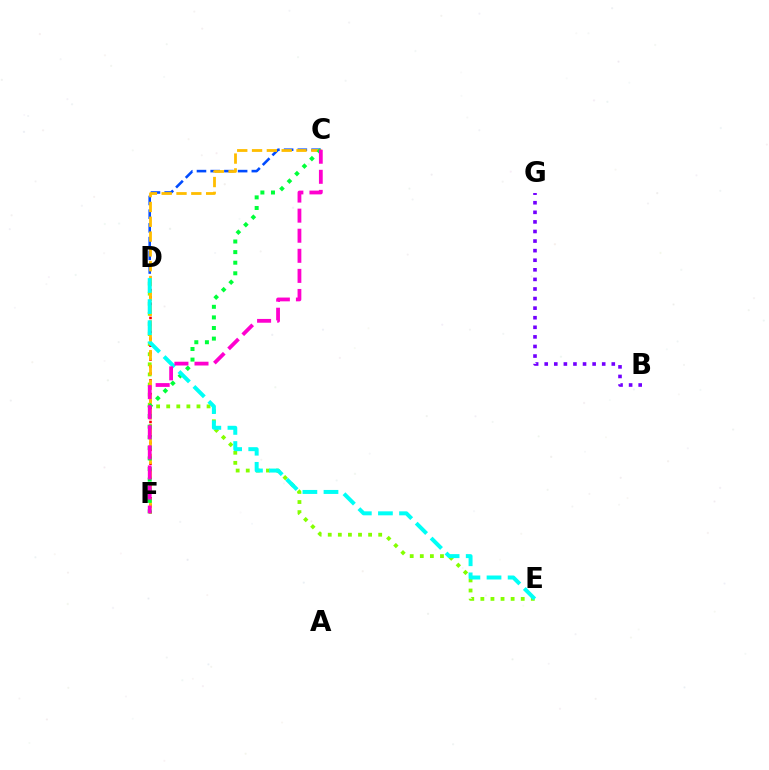{('D', 'E'): [{'color': '#84ff00', 'line_style': 'dotted', 'thickness': 2.74}, {'color': '#00fff6', 'line_style': 'dashed', 'thickness': 2.87}], ('C', 'D'): [{'color': '#004bff', 'line_style': 'dashed', 'thickness': 1.86}], ('D', 'F'): [{'color': '#ff0000', 'line_style': 'dotted', 'thickness': 1.88}], ('B', 'G'): [{'color': '#7200ff', 'line_style': 'dotted', 'thickness': 2.6}], ('C', 'F'): [{'color': '#ffbd00', 'line_style': 'dashed', 'thickness': 2.01}, {'color': '#00ff39', 'line_style': 'dotted', 'thickness': 2.88}, {'color': '#ff00cf', 'line_style': 'dashed', 'thickness': 2.73}]}